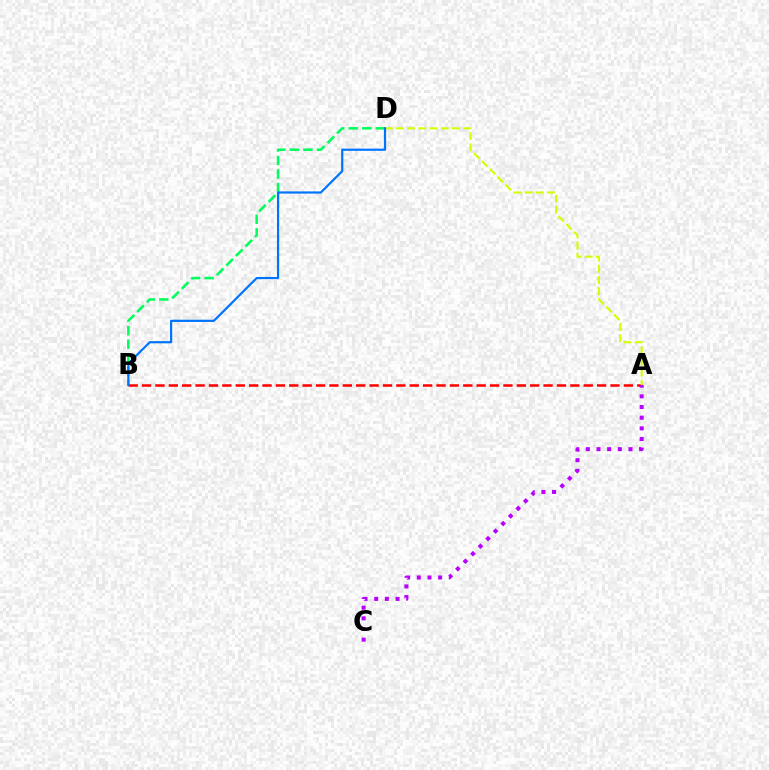{('B', 'D'): [{'color': '#00ff5c', 'line_style': 'dashed', 'thickness': 1.84}, {'color': '#0074ff', 'line_style': 'solid', 'thickness': 1.58}], ('A', 'B'): [{'color': '#ff0000', 'line_style': 'dashed', 'thickness': 1.82}], ('A', 'D'): [{'color': '#d1ff00', 'line_style': 'dashed', 'thickness': 1.52}], ('A', 'C'): [{'color': '#b900ff', 'line_style': 'dotted', 'thickness': 2.9}]}